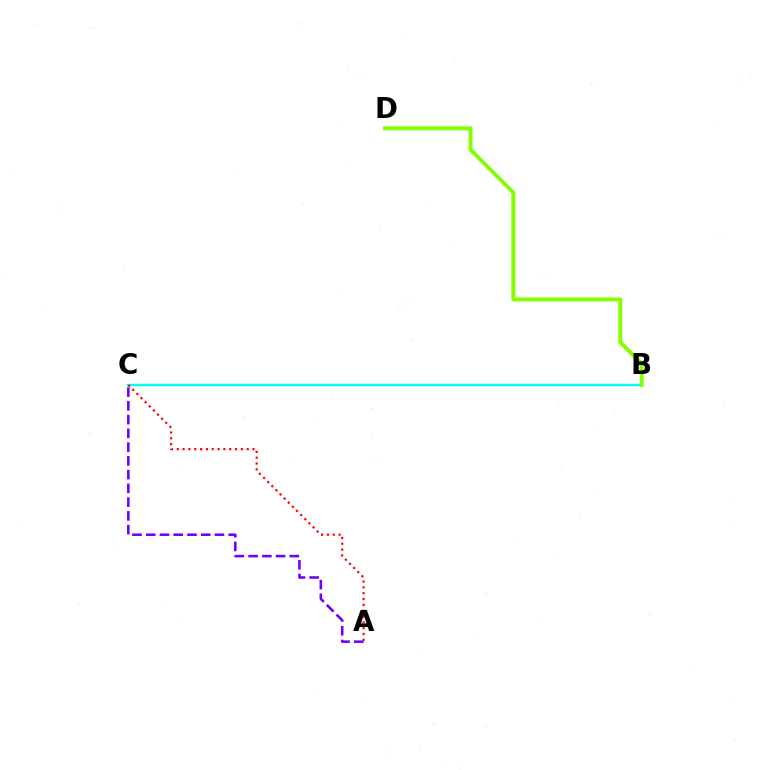{('A', 'C'): [{'color': '#7200ff', 'line_style': 'dashed', 'thickness': 1.87}, {'color': '#ff0000', 'line_style': 'dotted', 'thickness': 1.58}], ('B', 'C'): [{'color': '#00fff6', 'line_style': 'solid', 'thickness': 1.72}], ('B', 'D'): [{'color': '#84ff00', 'line_style': 'solid', 'thickness': 2.85}]}